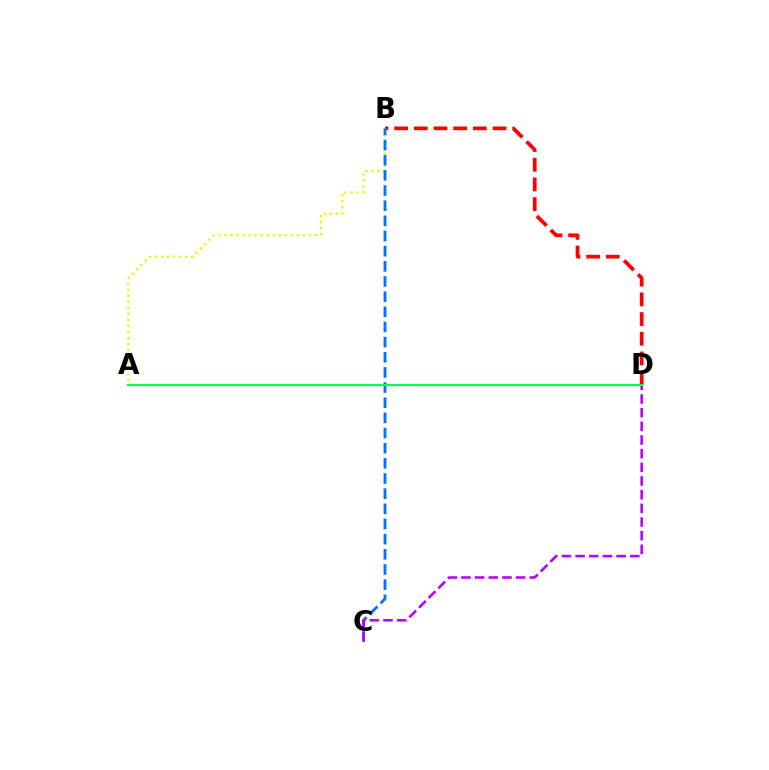{('B', 'D'): [{'color': '#ff0000', 'line_style': 'dashed', 'thickness': 2.67}], ('A', 'B'): [{'color': '#d1ff00', 'line_style': 'dotted', 'thickness': 1.64}], ('B', 'C'): [{'color': '#0074ff', 'line_style': 'dashed', 'thickness': 2.06}], ('C', 'D'): [{'color': '#b900ff', 'line_style': 'dashed', 'thickness': 1.86}], ('A', 'D'): [{'color': '#00ff5c', 'line_style': 'solid', 'thickness': 1.56}]}